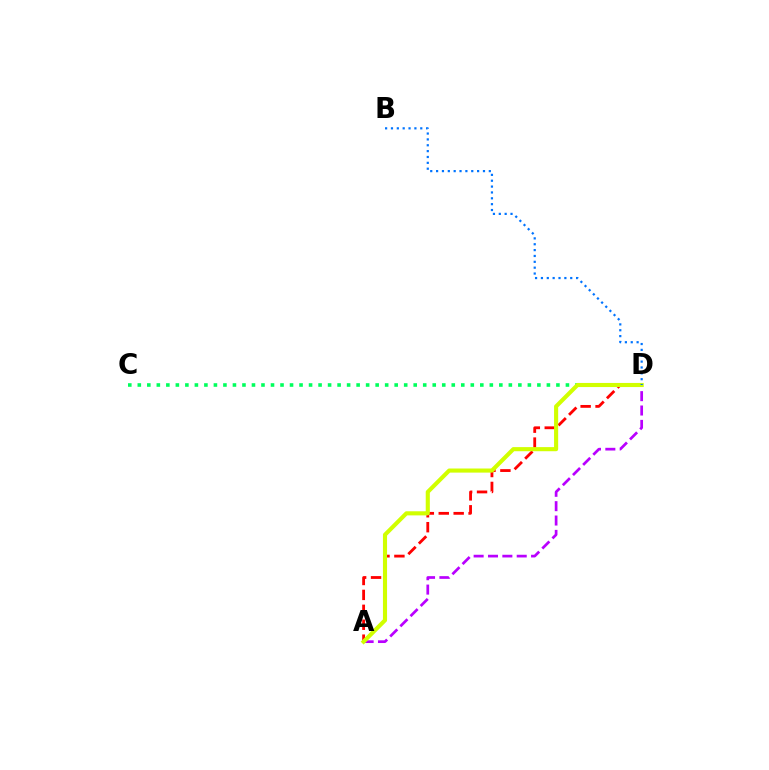{('C', 'D'): [{'color': '#00ff5c', 'line_style': 'dotted', 'thickness': 2.58}], ('A', 'D'): [{'color': '#ff0000', 'line_style': 'dashed', 'thickness': 2.03}, {'color': '#b900ff', 'line_style': 'dashed', 'thickness': 1.95}, {'color': '#d1ff00', 'line_style': 'solid', 'thickness': 2.96}], ('B', 'D'): [{'color': '#0074ff', 'line_style': 'dotted', 'thickness': 1.59}]}